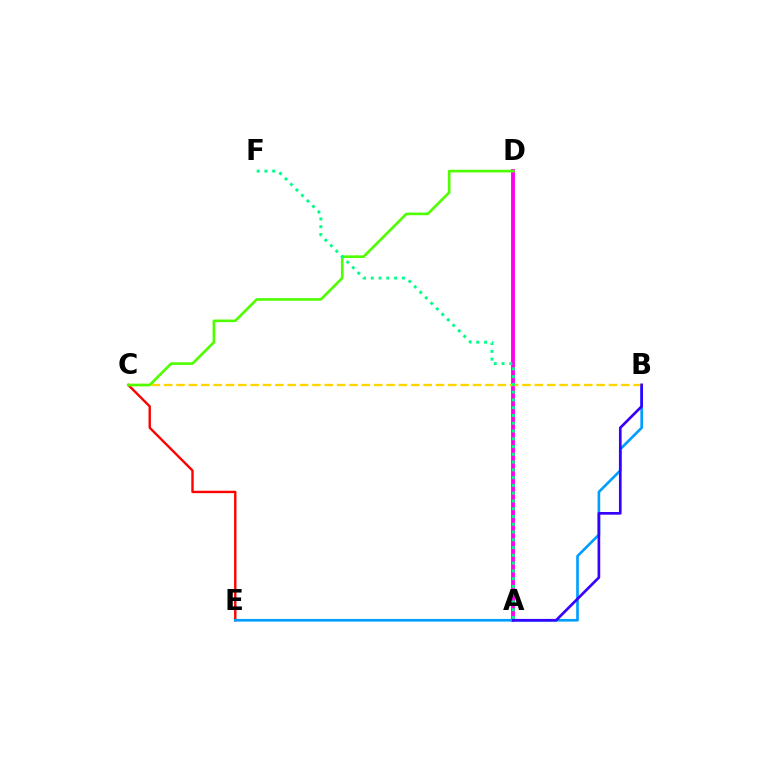{('C', 'E'): [{'color': '#ff0000', 'line_style': 'solid', 'thickness': 1.72}], ('A', 'D'): [{'color': '#ff00ed', 'line_style': 'solid', 'thickness': 2.78}], ('B', 'E'): [{'color': '#009eff', 'line_style': 'solid', 'thickness': 1.9}], ('B', 'C'): [{'color': '#ffd500', 'line_style': 'dashed', 'thickness': 1.68}], ('C', 'D'): [{'color': '#4fff00', 'line_style': 'solid', 'thickness': 1.89}], ('A', 'F'): [{'color': '#00ff86', 'line_style': 'dotted', 'thickness': 2.11}], ('A', 'B'): [{'color': '#3700ff', 'line_style': 'solid', 'thickness': 1.93}]}